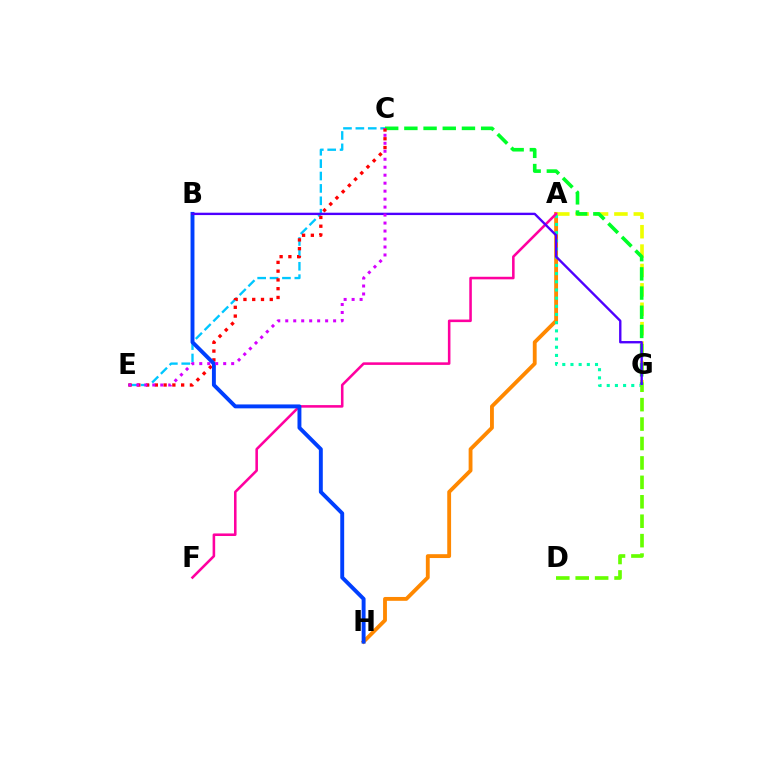{('A', 'H'): [{'color': '#ff8800', 'line_style': 'solid', 'thickness': 2.77}], ('C', 'E'): [{'color': '#00c7ff', 'line_style': 'dashed', 'thickness': 1.68}, {'color': '#ff0000', 'line_style': 'dotted', 'thickness': 2.38}, {'color': '#d600ff', 'line_style': 'dotted', 'thickness': 2.17}], ('A', 'G'): [{'color': '#eeff00', 'line_style': 'dashed', 'thickness': 2.63}, {'color': '#00ffaf', 'line_style': 'dotted', 'thickness': 2.22}], ('C', 'G'): [{'color': '#00ff27', 'line_style': 'dashed', 'thickness': 2.61}], ('A', 'F'): [{'color': '#ff00a0', 'line_style': 'solid', 'thickness': 1.85}], ('B', 'H'): [{'color': '#003fff', 'line_style': 'solid', 'thickness': 2.81}], ('B', 'G'): [{'color': '#4f00ff', 'line_style': 'solid', 'thickness': 1.7}], ('D', 'G'): [{'color': '#66ff00', 'line_style': 'dashed', 'thickness': 2.64}]}